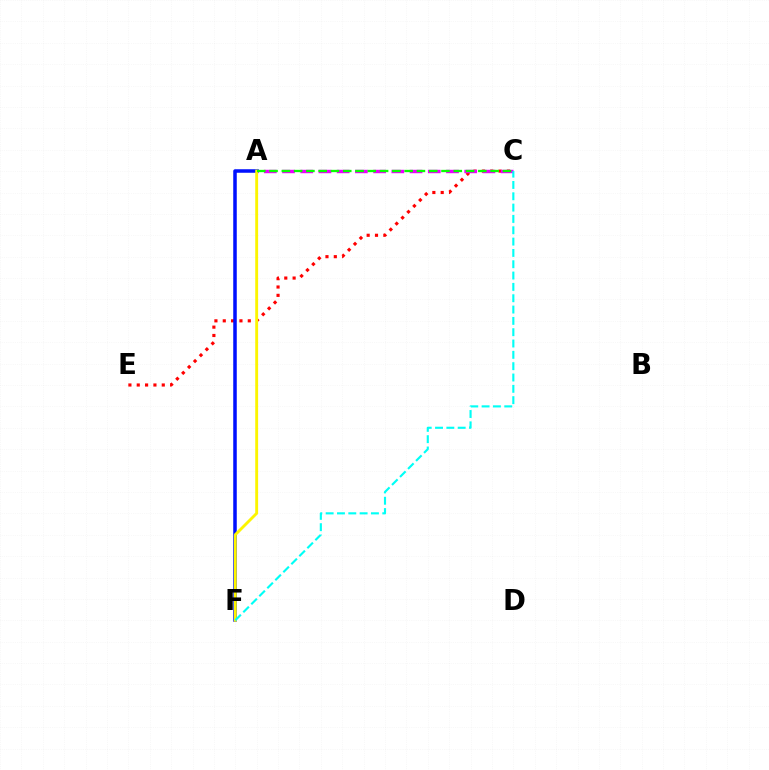{('C', 'E'): [{'color': '#ff0000', 'line_style': 'dotted', 'thickness': 2.27}], ('A', 'F'): [{'color': '#0010ff', 'line_style': 'solid', 'thickness': 2.54}, {'color': '#fcf500', 'line_style': 'solid', 'thickness': 2.07}], ('A', 'C'): [{'color': '#ee00ff', 'line_style': 'dashed', 'thickness': 2.48}, {'color': '#08ff00', 'line_style': 'dashed', 'thickness': 1.67}], ('C', 'F'): [{'color': '#00fff6', 'line_style': 'dashed', 'thickness': 1.54}]}